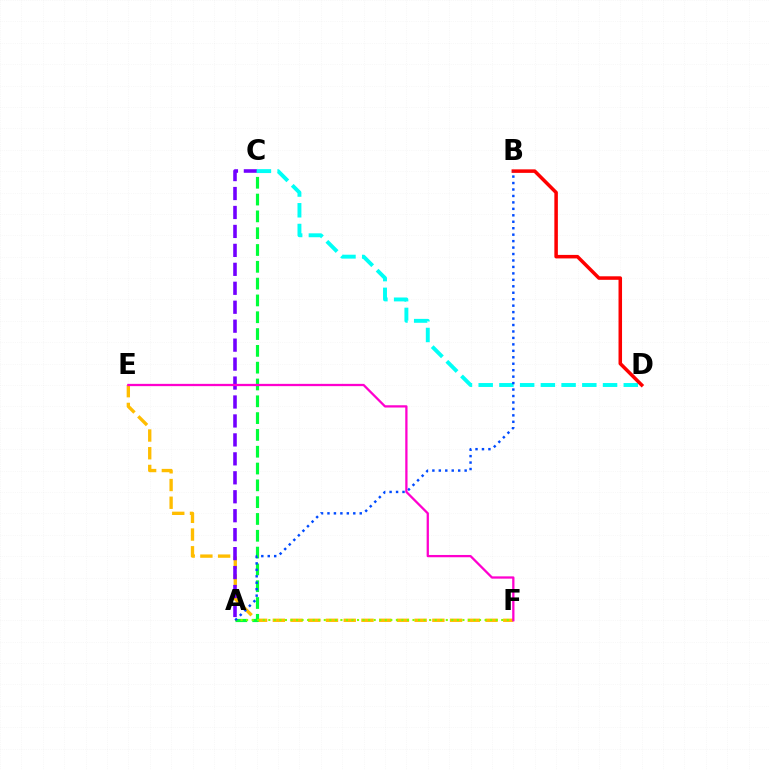{('E', 'F'): [{'color': '#ffbd00', 'line_style': 'dashed', 'thickness': 2.41}, {'color': '#ff00cf', 'line_style': 'solid', 'thickness': 1.64}], ('A', 'C'): [{'color': '#7200ff', 'line_style': 'dashed', 'thickness': 2.57}, {'color': '#00ff39', 'line_style': 'dashed', 'thickness': 2.28}], ('A', 'F'): [{'color': '#84ff00', 'line_style': 'dotted', 'thickness': 1.51}], ('C', 'D'): [{'color': '#00fff6', 'line_style': 'dashed', 'thickness': 2.82}], ('B', 'D'): [{'color': '#ff0000', 'line_style': 'solid', 'thickness': 2.53}], ('A', 'B'): [{'color': '#004bff', 'line_style': 'dotted', 'thickness': 1.75}]}